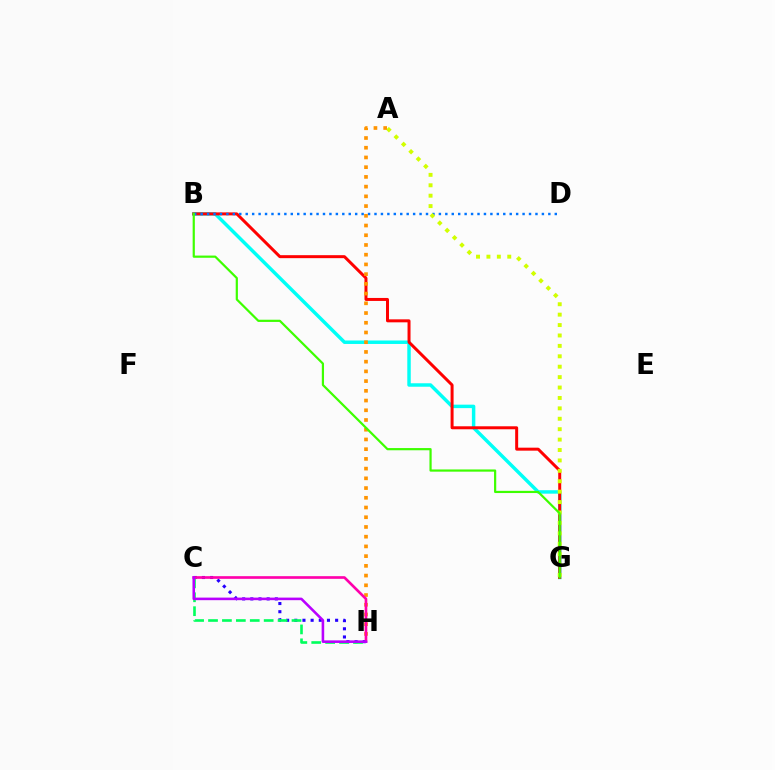{('B', 'G'): [{'color': '#00fff6', 'line_style': 'solid', 'thickness': 2.49}, {'color': '#ff0000', 'line_style': 'solid', 'thickness': 2.15}, {'color': '#3dff00', 'line_style': 'solid', 'thickness': 1.59}], ('C', 'H'): [{'color': '#2500ff', 'line_style': 'dotted', 'thickness': 2.22}, {'color': '#00ff5c', 'line_style': 'dashed', 'thickness': 1.89}, {'color': '#ff00ac', 'line_style': 'solid', 'thickness': 1.92}, {'color': '#b900ff', 'line_style': 'solid', 'thickness': 1.85}], ('B', 'D'): [{'color': '#0074ff', 'line_style': 'dotted', 'thickness': 1.75}], ('A', 'G'): [{'color': '#d1ff00', 'line_style': 'dotted', 'thickness': 2.83}], ('A', 'H'): [{'color': '#ff9400', 'line_style': 'dotted', 'thickness': 2.64}]}